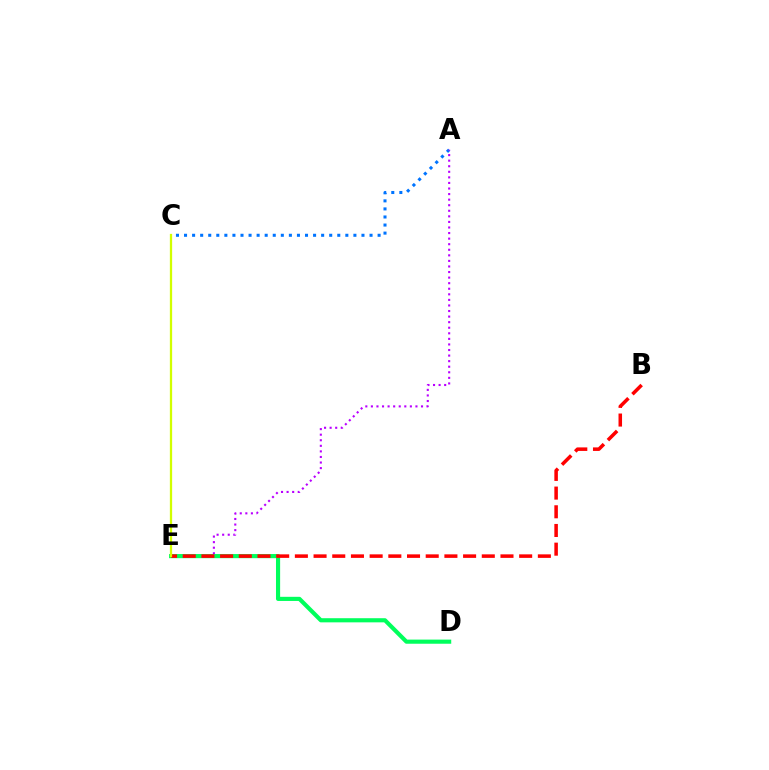{('A', 'C'): [{'color': '#0074ff', 'line_style': 'dotted', 'thickness': 2.19}], ('A', 'E'): [{'color': '#b900ff', 'line_style': 'dotted', 'thickness': 1.51}], ('D', 'E'): [{'color': '#00ff5c', 'line_style': 'solid', 'thickness': 2.98}], ('B', 'E'): [{'color': '#ff0000', 'line_style': 'dashed', 'thickness': 2.54}], ('C', 'E'): [{'color': '#d1ff00', 'line_style': 'solid', 'thickness': 1.64}]}